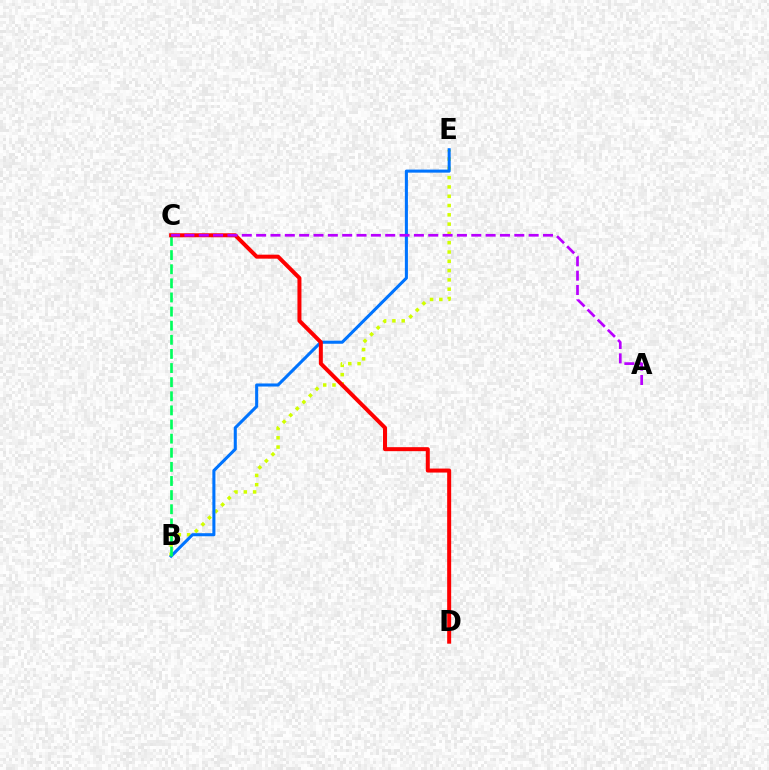{('B', 'E'): [{'color': '#d1ff00', 'line_style': 'dotted', 'thickness': 2.53}, {'color': '#0074ff', 'line_style': 'solid', 'thickness': 2.2}], ('B', 'C'): [{'color': '#00ff5c', 'line_style': 'dashed', 'thickness': 1.92}], ('C', 'D'): [{'color': '#ff0000', 'line_style': 'solid', 'thickness': 2.88}], ('A', 'C'): [{'color': '#b900ff', 'line_style': 'dashed', 'thickness': 1.95}]}